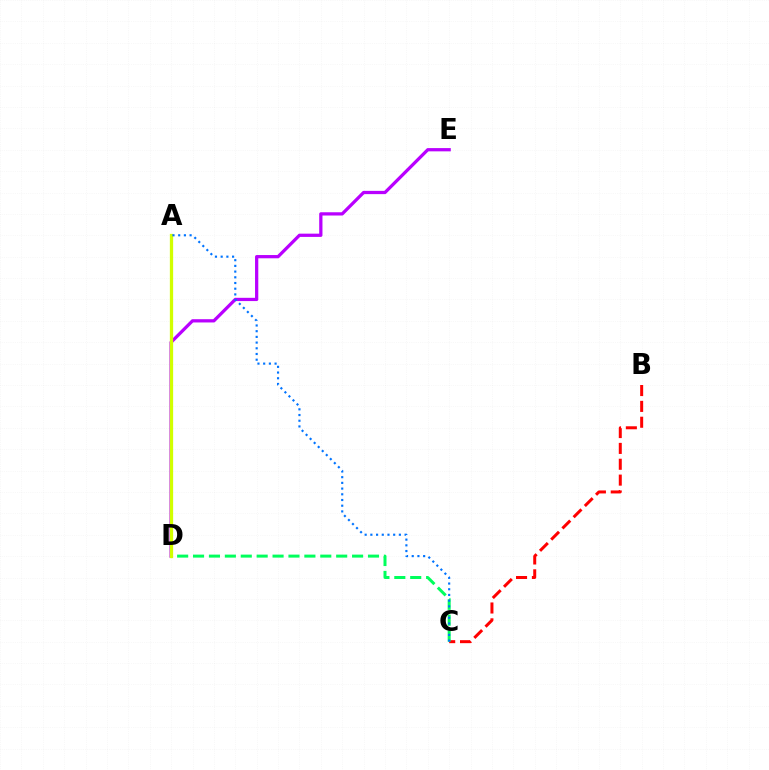{('B', 'C'): [{'color': '#ff0000', 'line_style': 'dashed', 'thickness': 2.15}], ('D', 'E'): [{'color': '#b900ff', 'line_style': 'solid', 'thickness': 2.34}], ('C', 'D'): [{'color': '#00ff5c', 'line_style': 'dashed', 'thickness': 2.16}], ('A', 'D'): [{'color': '#d1ff00', 'line_style': 'solid', 'thickness': 2.36}], ('A', 'C'): [{'color': '#0074ff', 'line_style': 'dotted', 'thickness': 1.55}]}